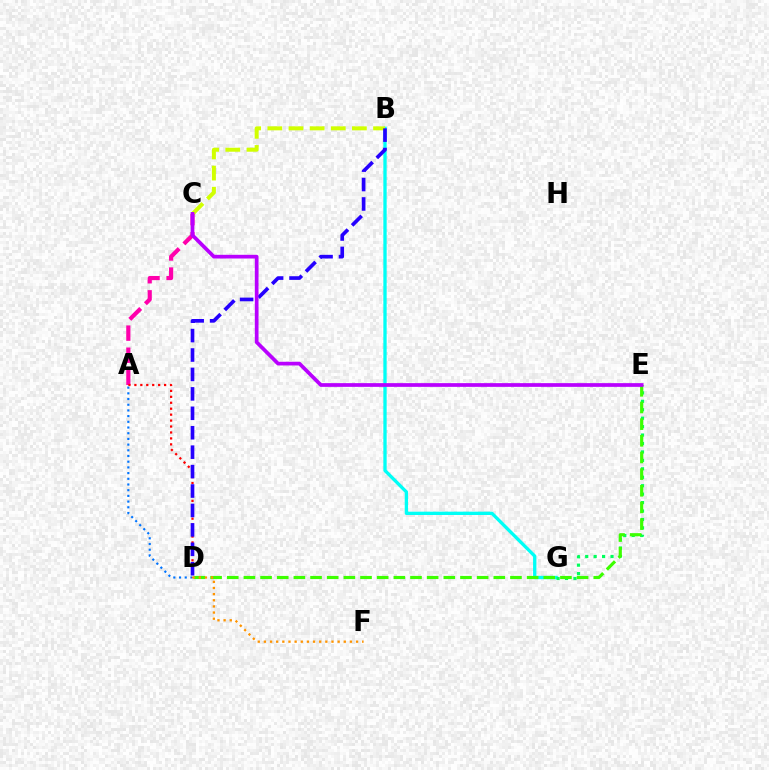{('B', 'G'): [{'color': '#00fff6', 'line_style': 'solid', 'thickness': 2.39}], ('E', 'G'): [{'color': '#00ff5c', 'line_style': 'dotted', 'thickness': 2.29}], ('B', 'C'): [{'color': '#d1ff00', 'line_style': 'dashed', 'thickness': 2.87}], ('A', 'C'): [{'color': '#ff00ac', 'line_style': 'dashed', 'thickness': 3.0}], ('D', 'E'): [{'color': '#3dff00', 'line_style': 'dashed', 'thickness': 2.26}], ('A', 'D'): [{'color': '#0074ff', 'line_style': 'dotted', 'thickness': 1.55}, {'color': '#ff0000', 'line_style': 'dotted', 'thickness': 1.61}], ('B', 'D'): [{'color': '#2500ff', 'line_style': 'dashed', 'thickness': 2.64}], ('D', 'F'): [{'color': '#ff9400', 'line_style': 'dotted', 'thickness': 1.67}], ('C', 'E'): [{'color': '#b900ff', 'line_style': 'solid', 'thickness': 2.67}]}